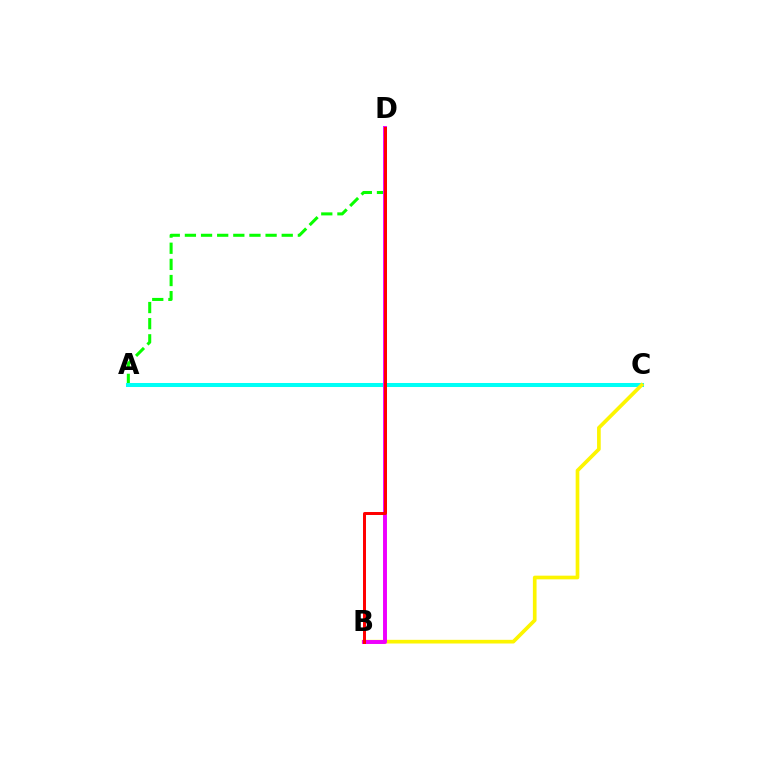{('A', 'C'): [{'color': '#0010ff', 'line_style': 'dashed', 'thickness': 1.57}, {'color': '#00fff6', 'line_style': 'solid', 'thickness': 2.9}], ('A', 'D'): [{'color': '#08ff00', 'line_style': 'dashed', 'thickness': 2.19}], ('B', 'C'): [{'color': '#fcf500', 'line_style': 'solid', 'thickness': 2.64}], ('B', 'D'): [{'color': '#ee00ff', 'line_style': 'solid', 'thickness': 2.84}, {'color': '#ff0000', 'line_style': 'solid', 'thickness': 2.14}]}